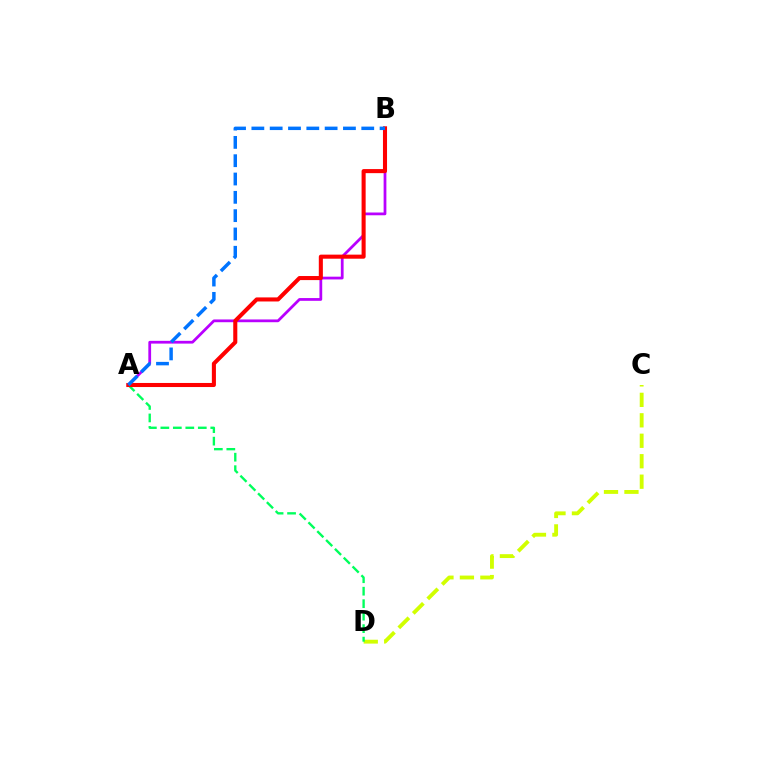{('A', 'B'): [{'color': '#b900ff', 'line_style': 'solid', 'thickness': 1.99}, {'color': '#ff0000', 'line_style': 'solid', 'thickness': 2.93}, {'color': '#0074ff', 'line_style': 'dashed', 'thickness': 2.49}], ('C', 'D'): [{'color': '#d1ff00', 'line_style': 'dashed', 'thickness': 2.78}], ('A', 'D'): [{'color': '#00ff5c', 'line_style': 'dashed', 'thickness': 1.7}]}